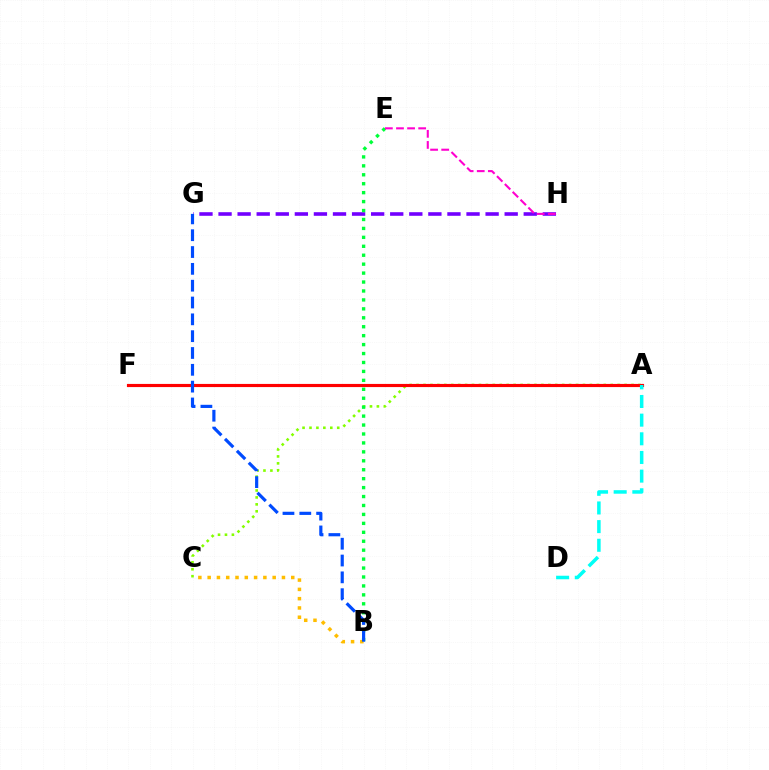{('G', 'H'): [{'color': '#7200ff', 'line_style': 'dashed', 'thickness': 2.59}], ('A', 'C'): [{'color': '#84ff00', 'line_style': 'dotted', 'thickness': 1.88}], ('A', 'F'): [{'color': '#ff0000', 'line_style': 'solid', 'thickness': 2.27}], ('A', 'D'): [{'color': '#00fff6', 'line_style': 'dashed', 'thickness': 2.53}], ('B', 'E'): [{'color': '#00ff39', 'line_style': 'dotted', 'thickness': 2.43}], ('E', 'H'): [{'color': '#ff00cf', 'line_style': 'dashed', 'thickness': 1.51}], ('B', 'C'): [{'color': '#ffbd00', 'line_style': 'dotted', 'thickness': 2.52}], ('B', 'G'): [{'color': '#004bff', 'line_style': 'dashed', 'thickness': 2.29}]}